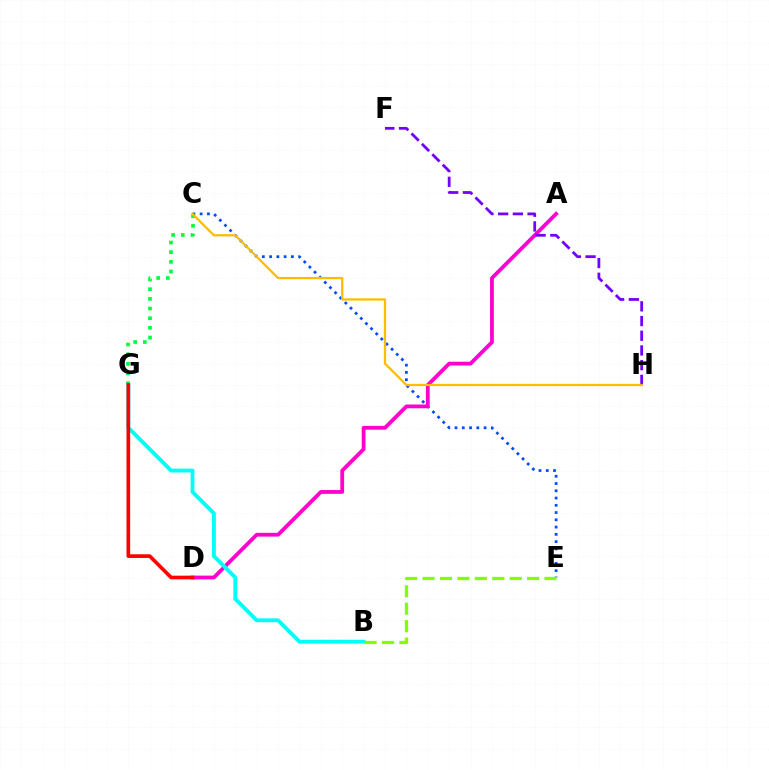{('C', 'E'): [{'color': '#004bff', 'line_style': 'dotted', 'thickness': 1.97}], ('A', 'D'): [{'color': '#ff00cf', 'line_style': 'solid', 'thickness': 2.73}], ('B', 'G'): [{'color': '#00fff6', 'line_style': 'solid', 'thickness': 2.77}], ('C', 'G'): [{'color': '#00ff39', 'line_style': 'dotted', 'thickness': 2.63}], ('F', 'H'): [{'color': '#7200ff', 'line_style': 'dashed', 'thickness': 2.0}], ('D', 'G'): [{'color': '#ff0000', 'line_style': 'solid', 'thickness': 2.64}], ('C', 'H'): [{'color': '#ffbd00', 'line_style': 'solid', 'thickness': 1.64}], ('B', 'E'): [{'color': '#84ff00', 'line_style': 'dashed', 'thickness': 2.37}]}